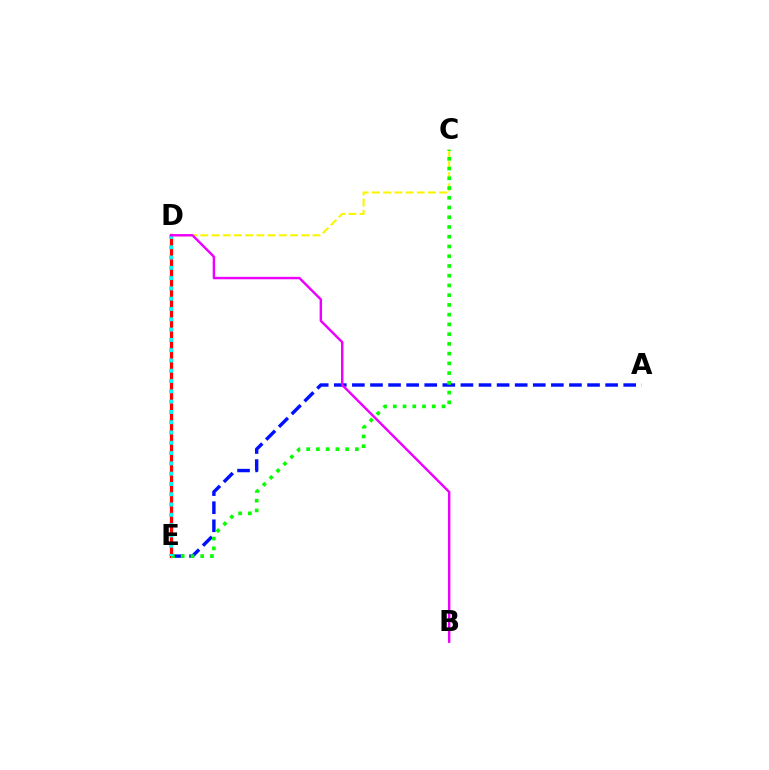{('A', 'E'): [{'color': '#0010ff', 'line_style': 'dashed', 'thickness': 2.46}], ('C', 'D'): [{'color': '#fcf500', 'line_style': 'dashed', 'thickness': 1.52}], ('D', 'E'): [{'color': '#ff0000', 'line_style': 'solid', 'thickness': 2.33}, {'color': '#00fff6', 'line_style': 'dotted', 'thickness': 2.8}], ('C', 'E'): [{'color': '#08ff00', 'line_style': 'dotted', 'thickness': 2.65}], ('B', 'D'): [{'color': '#ee00ff', 'line_style': 'solid', 'thickness': 1.75}]}